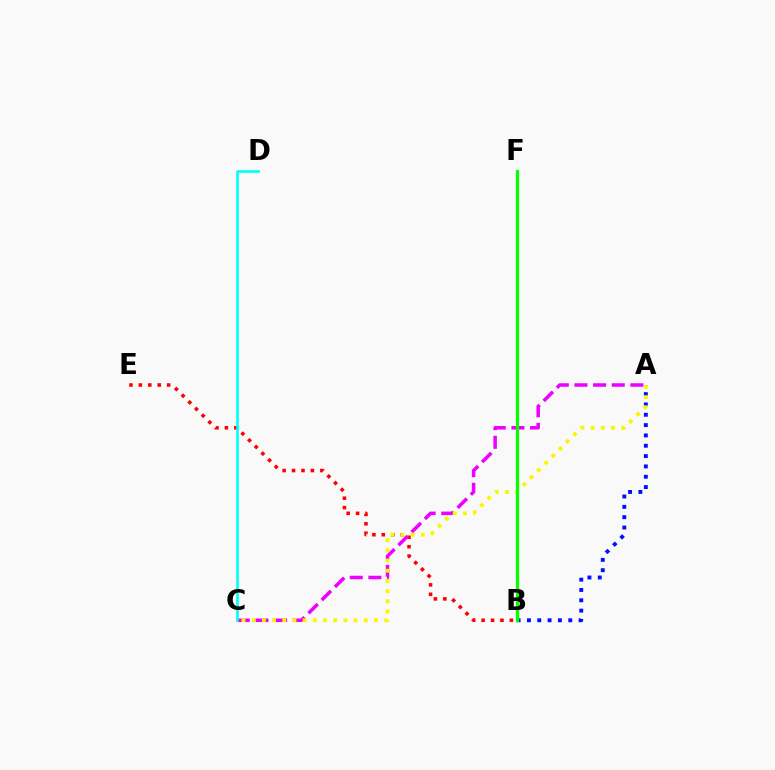{('B', 'E'): [{'color': '#ff0000', 'line_style': 'dotted', 'thickness': 2.56}], ('A', 'B'): [{'color': '#0010ff', 'line_style': 'dotted', 'thickness': 2.81}], ('A', 'C'): [{'color': '#ee00ff', 'line_style': 'dashed', 'thickness': 2.53}, {'color': '#fcf500', 'line_style': 'dotted', 'thickness': 2.77}], ('B', 'F'): [{'color': '#08ff00', 'line_style': 'solid', 'thickness': 2.32}], ('C', 'D'): [{'color': '#00fff6', 'line_style': 'solid', 'thickness': 1.89}]}